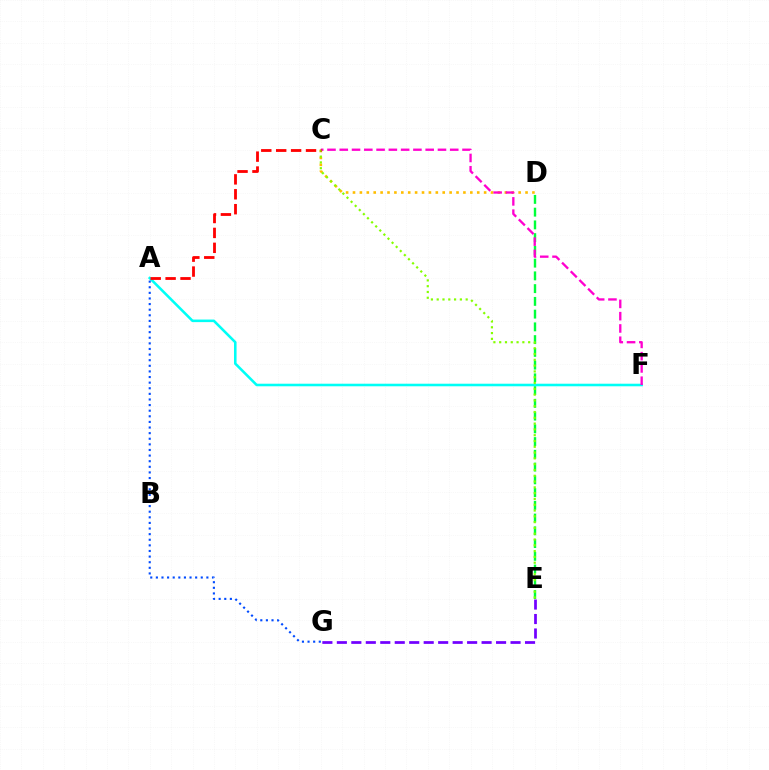{('D', 'E'): [{'color': '#00ff39', 'line_style': 'dashed', 'thickness': 1.73}], ('A', 'F'): [{'color': '#00fff6', 'line_style': 'solid', 'thickness': 1.85}], ('C', 'D'): [{'color': '#ffbd00', 'line_style': 'dotted', 'thickness': 1.88}], ('A', 'G'): [{'color': '#004bff', 'line_style': 'dotted', 'thickness': 1.52}], ('C', 'F'): [{'color': '#ff00cf', 'line_style': 'dashed', 'thickness': 1.67}], ('E', 'G'): [{'color': '#7200ff', 'line_style': 'dashed', 'thickness': 1.97}], ('C', 'E'): [{'color': '#84ff00', 'line_style': 'dotted', 'thickness': 1.57}], ('A', 'C'): [{'color': '#ff0000', 'line_style': 'dashed', 'thickness': 2.03}]}